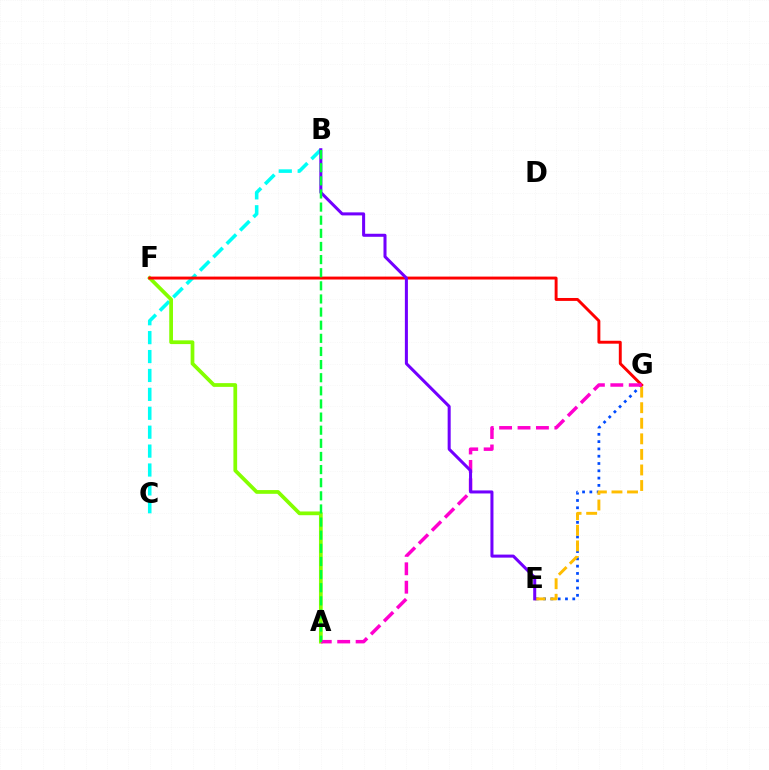{('B', 'C'): [{'color': '#00fff6', 'line_style': 'dashed', 'thickness': 2.57}], ('E', 'G'): [{'color': '#004bff', 'line_style': 'dotted', 'thickness': 1.98}, {'color': '#ffbd00', 'line_style': 'dashed', 'thickness': 2.11}], ('A', 'F'): [{'color': '#84ff00', 'line_style': 'solid', 'thickness': 2.69}], ('F', 'G'): [{'color': '#ff0000', 'line_style': 'solid', 'thickness': 2.1}], ('A', 'G'): [{'color': '#ff00cf', 'line_style': 'dashed', 'thickness': 2.5}], ('B', 'E'): [{'color': '#7200ff', 'line_style': 'solid', 'thickness': 2.18}], ('A', 'B'): [{'color': '#00ff39', 'line_style': 'dashed', 'thickness': 1.78}]}